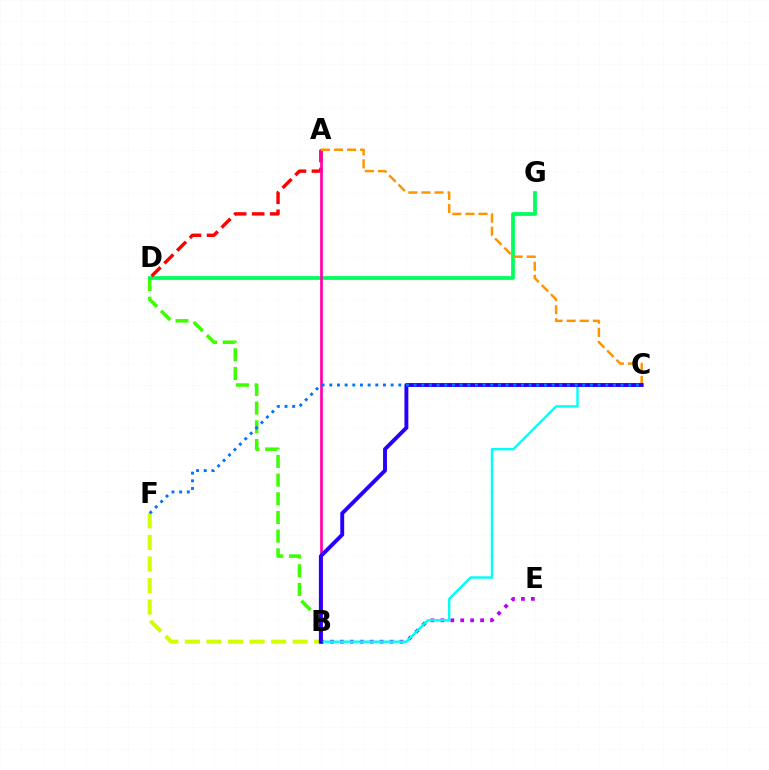{('B', 'D'): [{'color': '#3dff00', 'line_style': 'dashed', 'thickness': 2.54}], ('B', 'F'): [{'color': '#d1ff00', 'line_style': 'dashed', 'thickness': 2.93}], ('B', 'E'): [{'color': '#b900ff', 'line_style': 'dotted', 'thickness': 2.7}], ('D', 'G'): [{'color': '#00ff5c', 'line_style': 'solid', 'thickness': 2.7}], ('A', 'D'): [{'color': '#ff0000', 'line_style': 'dashed', 'thickness': 2.45}], ('A', 'B'): [{'color': '#ff00ac', 'line_style': 'solid', 'thickness': 1.94}], ('A', 'C'): [{'color': '#ff9400', 'line_style': 'dashed', 'thickness': 1.78}], ('B', 'C'): [{'color': '#00fff6', 'line_style': 'solid', 'thickness': 1.73}, {'color': '#2500ff', 'line_style': 'solid', 'thickness': 2.81}], ('C', 'F'): [{'color': '#0074ff', 'line_style': 'dotted', 'thickness': 2.08}]}